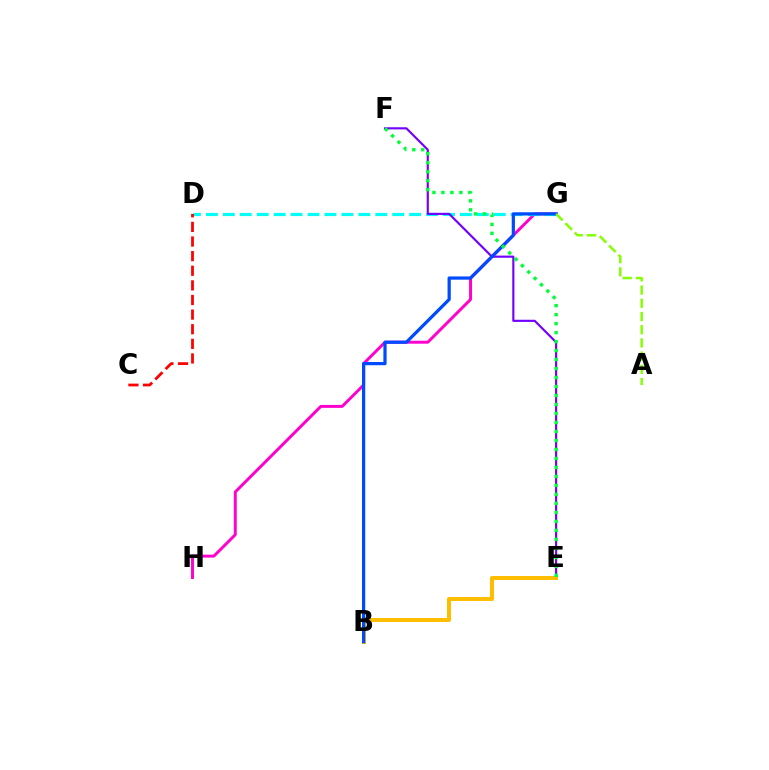{('G', 'H'): [{'color': '#ff00cf', 'line_style': 'solid', 'thickness': 2.13}], ('D', 'G'): [{'color': '#00fff6', 'line_style': 'dashed', 'thickness': 2.3}], ('E', 'F'): [{'color': '#7200ff', 'line_style': 'solid', 'thickness': 1.55}, {'color': '#00ff39', 'line_style': 'dotted', 'thickness': 2.44}], ('B', 'E'): [{'color': '#ffbd00', 'line_style': 'solid', 'thickness': 2.88}], ('B', 'G'): [{'color': '#004bff', 'line_style': 'solid', 'thickness': 2.32}], ('C', 'D'): [{'color': '#ff0000', 'line_style': 'dashed', 'thickness': 1.99}], ('A', 'G'): [{'color': '#84ff00', 'line_style': 'dashed', 'thickness': 1.79}]}